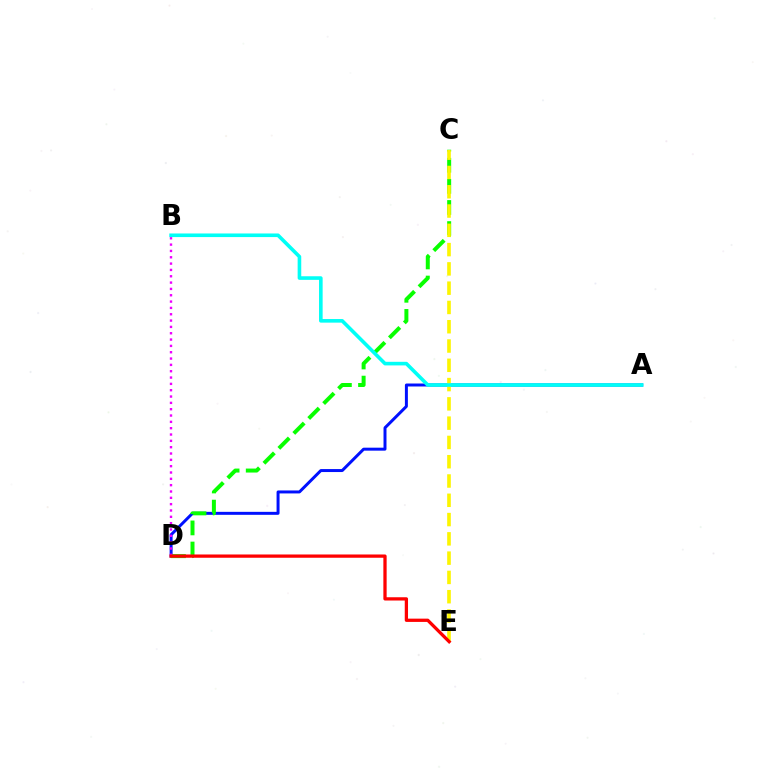{('A', 'D'): [{'color': '#0010ff', 'line_style': 'solid', 'thickness': 2.14}], ('C', 'D'): [{'color': '#08ff00', 'line_style': 'dashed', 'thickness': 2.87}], ('B', 'D'): [{'color': '#ee00ff', 'line_style': 'dotted', 'thickness': 1.72}], ('C', 'E'): [{'color': '#fcf500', 'line_style': 'dashed', 'thickness': 2.62}], ('A', 'B'): [{'color': '#00fff6', 'line_style': 'solid', 'thickness': 2.6}], ('D', 'E'): [{'color': '#ff0000', 'line_style': 'solid', 'thickness': 2.36}]}